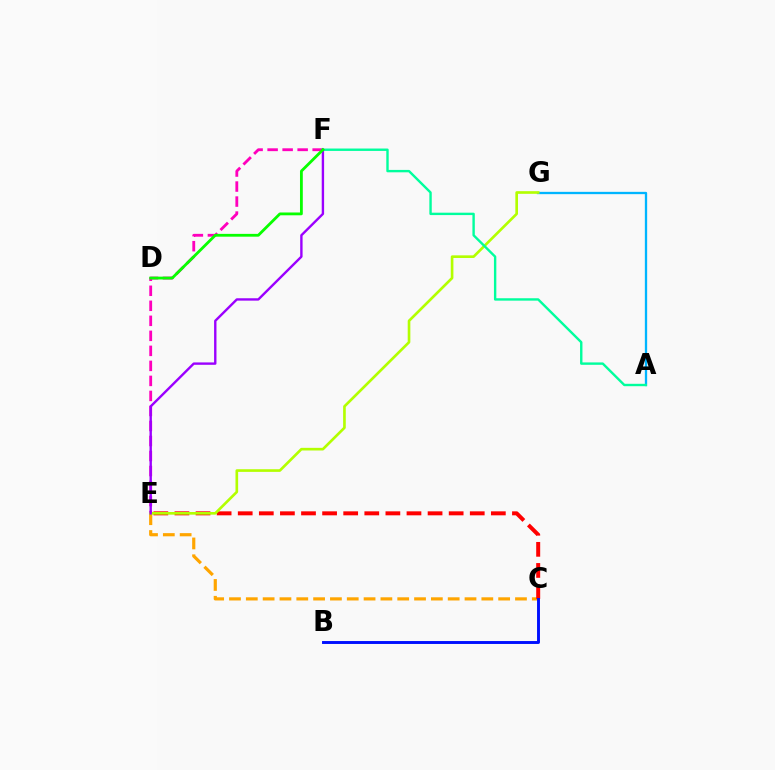{('A', 'G'): [{'color': '#00b5ff', 'line_style': 'solid', 'thickness': 1.66}], ('C', 'E'): [{'color': '#ffa500', 'line_style': 'dashed', 'thickness': 2.29}, {'color': '#ff0000', 'line_style': 'dashed', 'thickness': 2.87}], ('E', 'F'): [{'color': '#ff00bd', 'line_style': 'dashed', 'thickness': 2.04}, {'color': '#9b00ff', 'line_style': 'solid', 'thickness': 1.71}], ('E', 'G'): [{'color': '#b3ff00', 'line_style': 'solid', 'thickness': 1.91}], ('A', 'F'): [{'color': '#00ff9d', 'line_style': 'solid', 'thickness': 1.73}], ('B', 'C'): [{'color': '#0010ff', 'line_style': 'solid', 'thickness': 2.1}], ('D', 'F'): [{'color': '#08ff00', 'line_style': 'solid', 'thickness': 2.02}]}